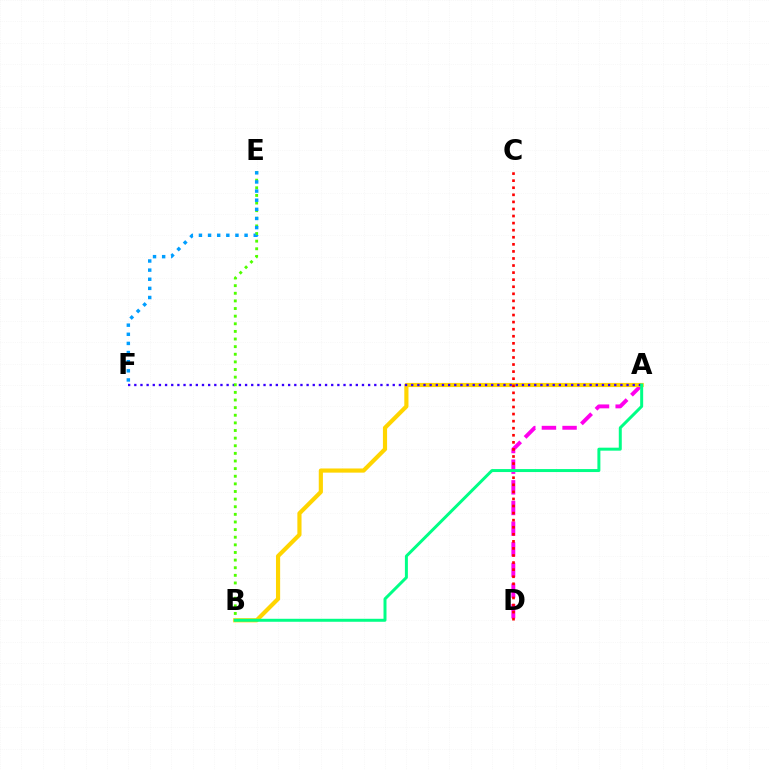{('A', 'D'): [{'color': '#ff00ed', 'line_style': 'dashed', 'thickness': 2.81}], ('A', 'B'): [{'color': '#ffd500', 'line_style': 'solid', 'thickness': 2.99}, {'color': '#00ff86', 'line_style': 'solid', 'thickness': 2.15}], ('A', 'F'): [{'color': '#3700ff', 'line_style': 'dotted', 'thickness': 1.67}], ('B', 'E'): [{'color': '#4fff00', 'line_style': 'dotted', 'thickness': 2.07}], ('C', 'D'): [{'color': '#ff0000', 'line_style': 'dotted', 'thickness': 1.92}], ('E', 'F'): [{'color': '#009eff', 'line_style': 'dotted', 'thickness': 2.48}]}